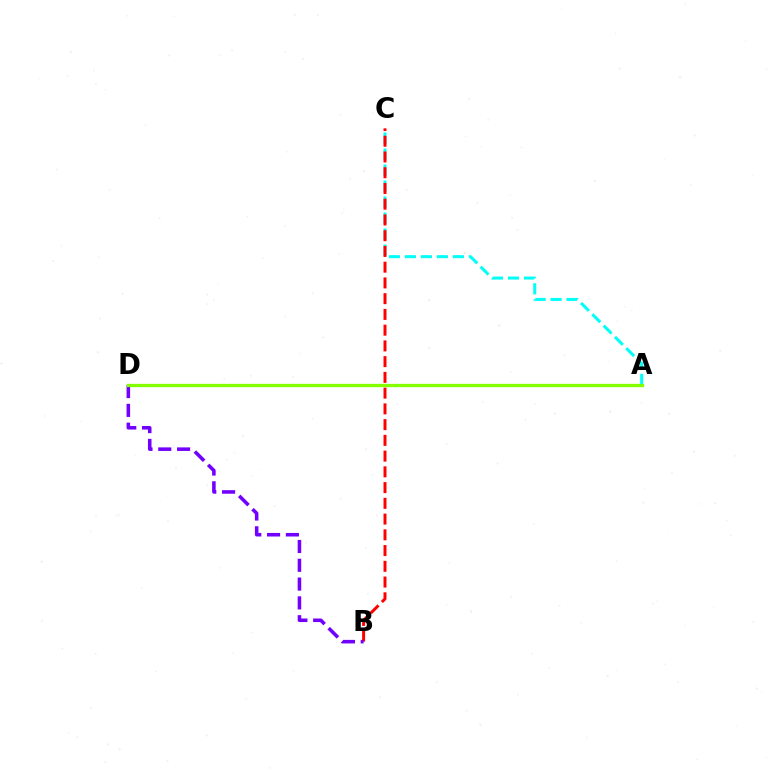{('A', 'C'): [{'color': '#00fff6', 'line_style': 'dashed', 'thickness': 2.17}], ('B', 'C'): [{'color': '#ff0000', 'line_style': 'dashed', 'thickness': 2.14}], ('B', 'D'): [{'color': '#7200ff', 'line_style': 'dashed', 'thickness': 2.56}], ('A', 'D'): [{'color': '#84ff00', 'line_style': 'solid', 'thickness': 2.37}]}